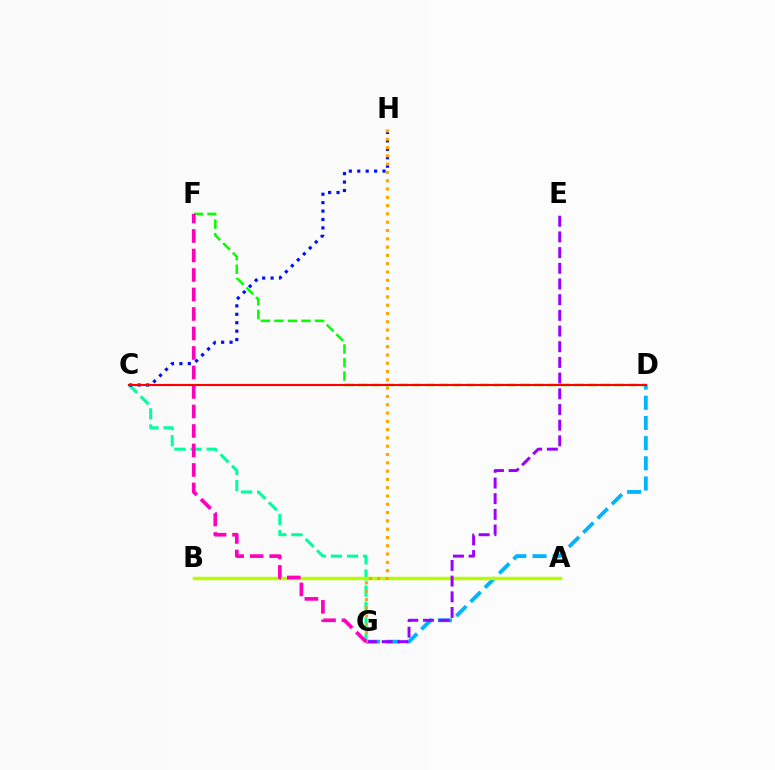{('D', 'G'): [{'color': '#00b5ff', 'line_style': 'dashed', 'thickness': 2.74}], ('C', 'G'): [{'color': '#00ff9d', 'line_style': 'dashed', 'thickness': 2.19}], ('A', 'B'): [{'color': '#b3ff00', 'line_style': 'solid', 'thickness': 2.48}], ('C', 'H'): [{'color': '#0010ff', 'line_style': 'dotted', 'thickness': 2.29}], ('E', 'G'): [{'color': '#9b00ff', 'line_style': 'dashed', 'thickness': 2.13}], ('G', 'H'): [{'color': '#ffa500', 'line_style': 'dotted', 'thickness': 2.25}], ('D', 'F'): [{'color': '#08ff00', 'line_style': 'dashed', 'thickness': 1.84}], ('F', 'G'): [{'color': '#ff00bd', 'line_style': 'dashed', 'thickness': 2.65}], ('C', 'D'): [{'color': '#ff0000', 'line_style': 'solid', 'thickness': 1.53}]}